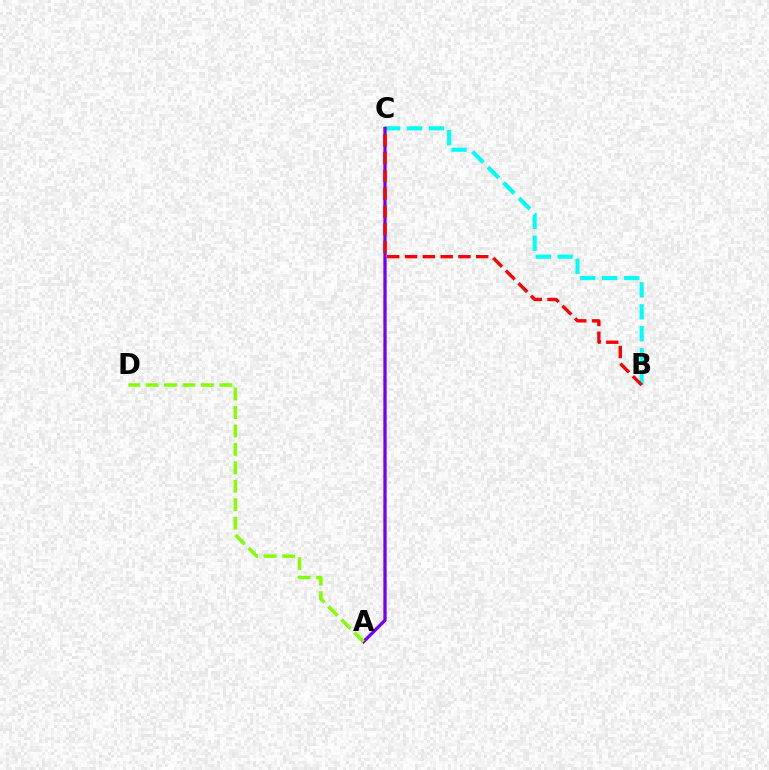{('B', 'C'): [{'color': '#00fff6', 'line_style': 'dashed', 'thickness': 2.98}, {'color': '#ff0000', 'line_style': 'dashed', 'thickness': 2.42}], ('A', 'C'): [{'color': '#7200ff', 'line_style': 'solid', 'thickness': 2.37}], ('A', 'D'): [{'color': '#84ff00', 'line_style': 'dashed', 'thickness': 2.51}]}